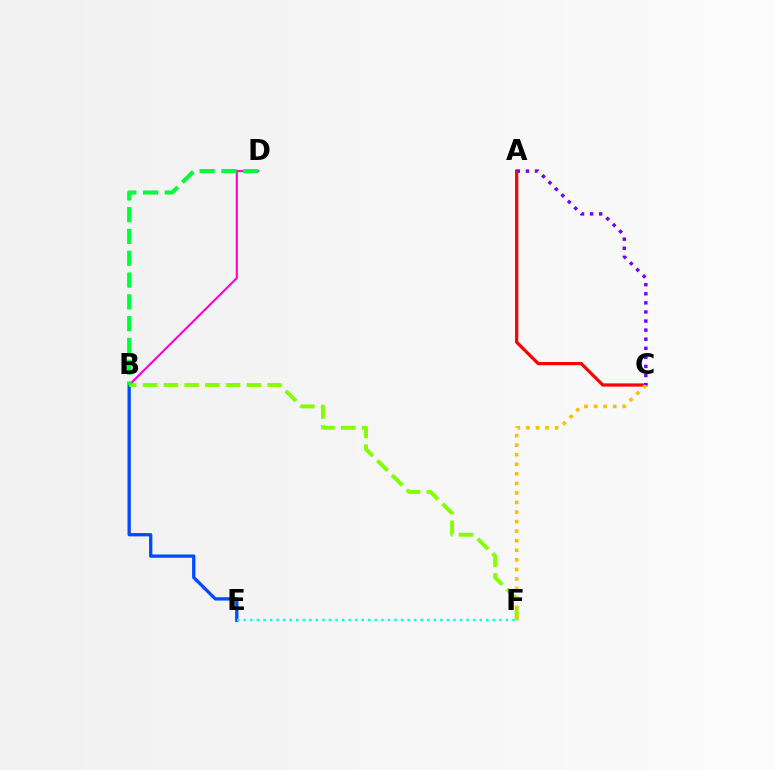{('B', 'E'): [{'color': '#004bff', 'line_style': 'solid', 'thickness': 2.37}], ('B', 'D'): [{'color': '#ff00cf', 'line_style': 'solid', 'thickness': 1.51}, {'color': '#00ff39', 'line_style': 'dashed', 'thickness': 2.96}], ('B', 'F'): [{'color': '#84ff00', 'line_style': 'dashed', 'thickness': 2.82}], ('A', 'C'): [{'color': '#ff0000', 'line_style': 'solid', 'thickness': 2.32}, {'color': '#7200ff', 'line_style': 'dotted', 'thickness': 2.47}], ('C', 'F'): [{'color': '#ffbd00', 'line_style': 'dotted', 'thickness': 2.6}], ('E', 'F'): [{'color': '#00fff6', 'line_style': 'dotted', 'thickness': 1.78}]}